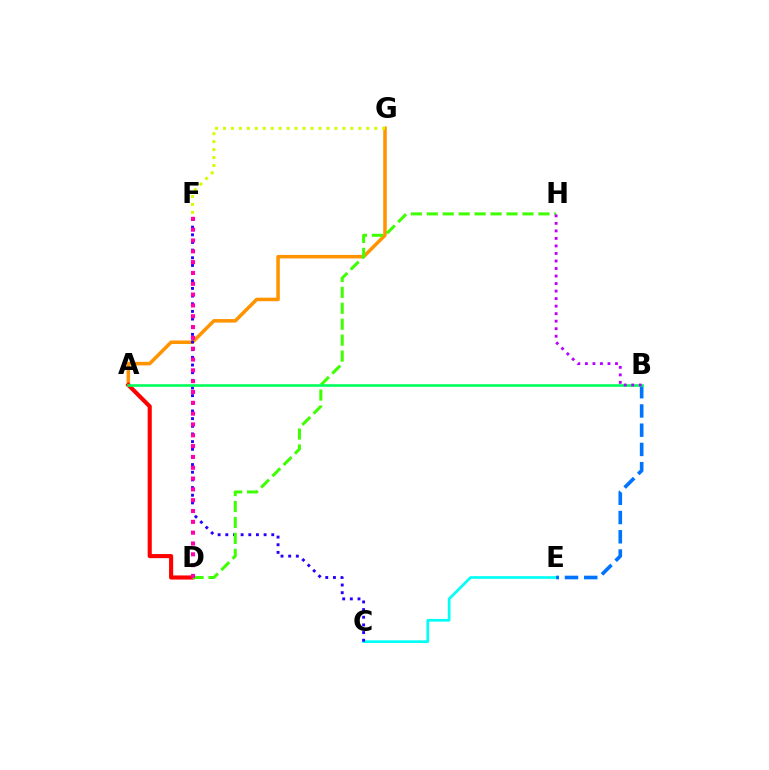{('C', 'E'): [{'color': '#00fff6', 'line_style': 'solid', 'thickness': 1.93}], ('A', 'G'): [{'color': '#ff9400', 'line_style': 'solid', 'thickness': 2.55}], ('C', 'F'): [{'color': '#2500ff', 'line_style': 'dotted', 'thickness': 2.08}], ('A', 'D'): [{'color': '#ff0000', 'line_style': 'solid', 'thickness': 2.96}], ('B', 'E'): [{'color': '#0074ff', 'line_style': 'dashed', 'thickness': 2.61}], ('D', 'H'): [{'color': '#3dff00', 'line_style': 'dashed', 'thickness': 2.17}], ('D', 'F'): [{'color': '#ff00ac', 'line_style': 'dotted', 'thickness': 2.94}], ('F', 'G'): [{'color': '#d1ff00', 'line_style': 'dotted', 'thickness': 2.16}], ('A', 'B'): [{'color': '#00ff5c', 'line_style': 'solid', 'thickness': 1.88}], ('B', 'H'): [{'color': '#b900ff', 'line_style': 'dotted', 'thickness': 2.04}]}